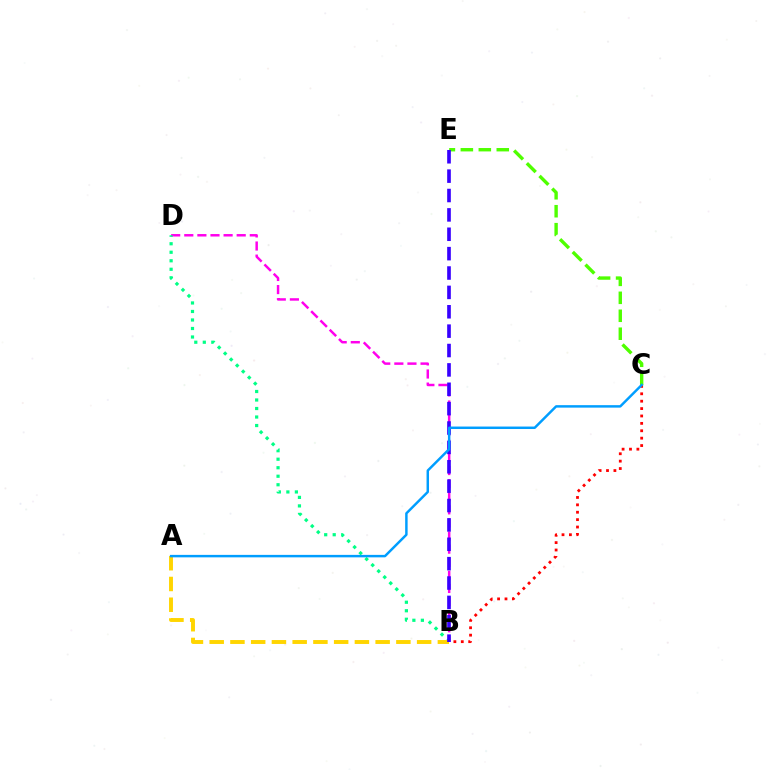{('B', 'D'): [{'color': '#ff00ed', 'line_style': 'dashed', 'thickness': 1.78}, {'color': '#00ff86', 'line_style': 'dotted', 'thickness': 2.31}], ('B', 'C'): [{'color': '#ff0000', 'line_style': 'dotted', 'thickness': 2.01}], ('C', 'E'): [{'color': '#4fff00', 'line_style': 'dashed', 'thickness': 2.44}], ('A', 'B'): [{'color': '#ffd500', 'line_style': 'dashed', 'thickness': 2.82}], ('B', 'E'): [{'color': '#3700ff', 'line_style': 'dashed', 'thickness': 2.63}], ('A', 'C'): [{'color': '#009eff', 'line_style': 'solid', 'thickness': 1.77}]}